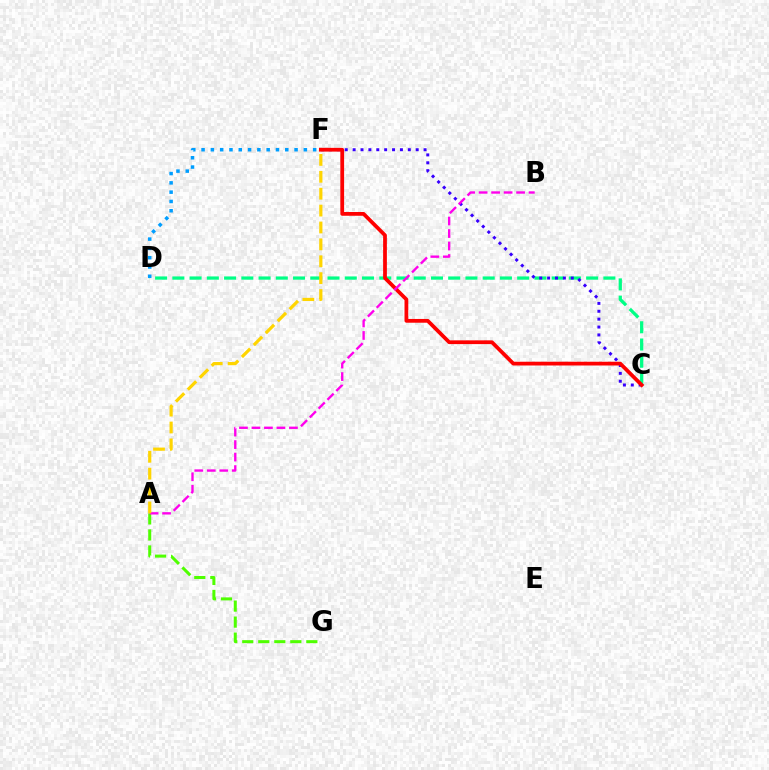{('A', 'G'): [{'color': '#4fff00', 'line_style': 'dashed', 'thickness': 2.18}], ('C', 'D'): [{'color': '#00ff86', 'line_style': 'dashed', 'thickness': 2.34}], ('D', 'F'): [{'color': '#009eff', 'line_style': 'dotted', 'thickness': 2.53}], ('C', 'F'): [{'color': '#3700ff', 'line_style': 'dotted', 'thickness': 2.14}, {'color': '#ff0000', 'line_style': 'solid', 'thickness': 2.71}], ('A', 'B'): [{'color': '#ff00ed', 'line_style': 'dashed', 'thickness': 1.7}], ('A', 'F'): [{'color': '#ffd500', 'line_style': 'dashed', 'thickness': 2.29}]}